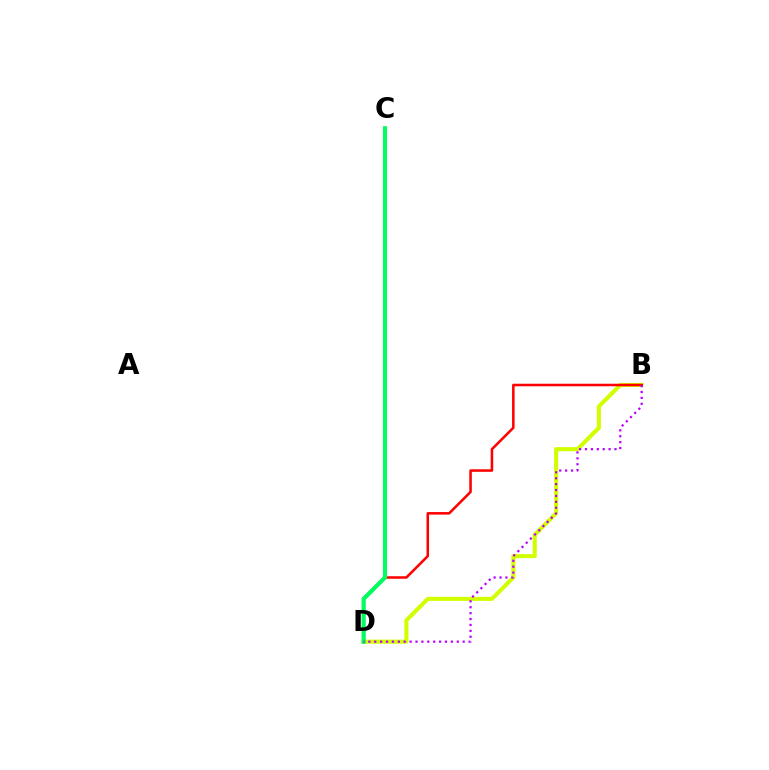{('B', 'D'): [{'color': '#d1ff00', 'line_style': 'solid', 'thickness': 2.94}, {'color': '#ff0000', 'line_style': 'solid', 'thickness': 1.82}, {'color': '#b900ff', 'line_style': 'dotted', 'thickness': 1.6}], ('C', 'D'): [{'color': '#0074ff', 'line_style': 'solid', 'thickness': 2.27}, {'color': '#00ff5c', 'line_style': 'solid', 'thickness': 2.95}]}